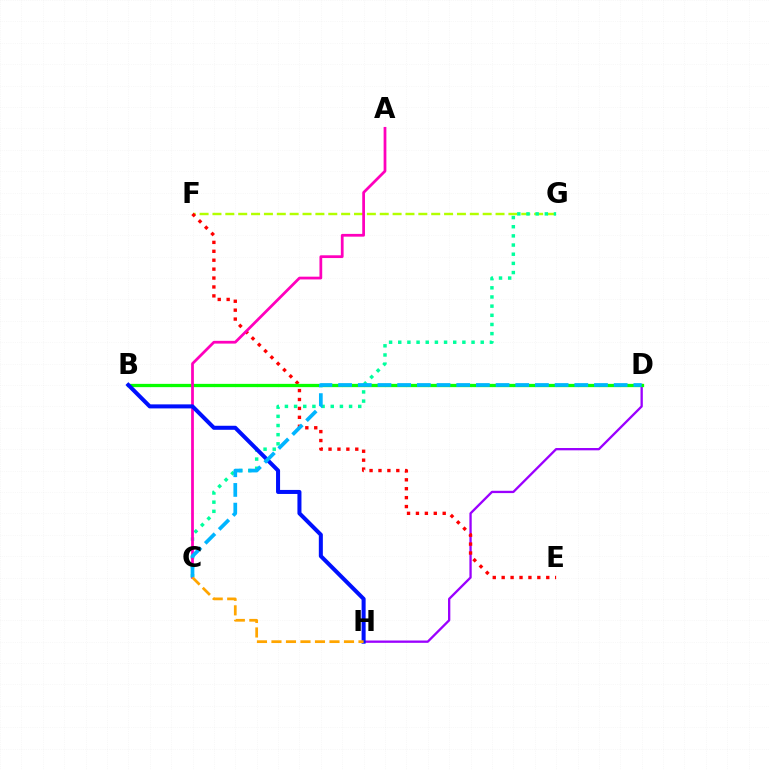{('F', 'G'): [{'color': '#b3ff00', 'line_style': 'dashed', 'thickness': 1.75}], ('D', 'H'): [{'color': '#9b00ff', 'line_style': 'solid', 'thickness': 1.67}], ('E', 'F'): [{'color': '#ff0000', 'line_style': 'dotted', 'thickness': 2.42}], ('B', 'D'): [{'color': '#08ff00', 'line_style': 'solid', 'thickness': 2.36}], ('C', 'G'): [{'color': '#00ff9d', 'line_style': 'dotted', 'thickness': 2.49}], ('A', 'C'): [{'color': '#ff00bd', 'line_style': 'solid', 'thickness': 1.99}], ('B', 'H'): [{'color': '#0010ff', 'line_style': 'solid', 'thickness': 2.9}], ('C', 'D'): [{'color': '#00b5ff', 'line_style': 'dashed', 'thickness': 2.67}], ('C', 'H'): [{'color': '#ffa500', 'line_style': 'dashed', 'thickness': 1.97}]}